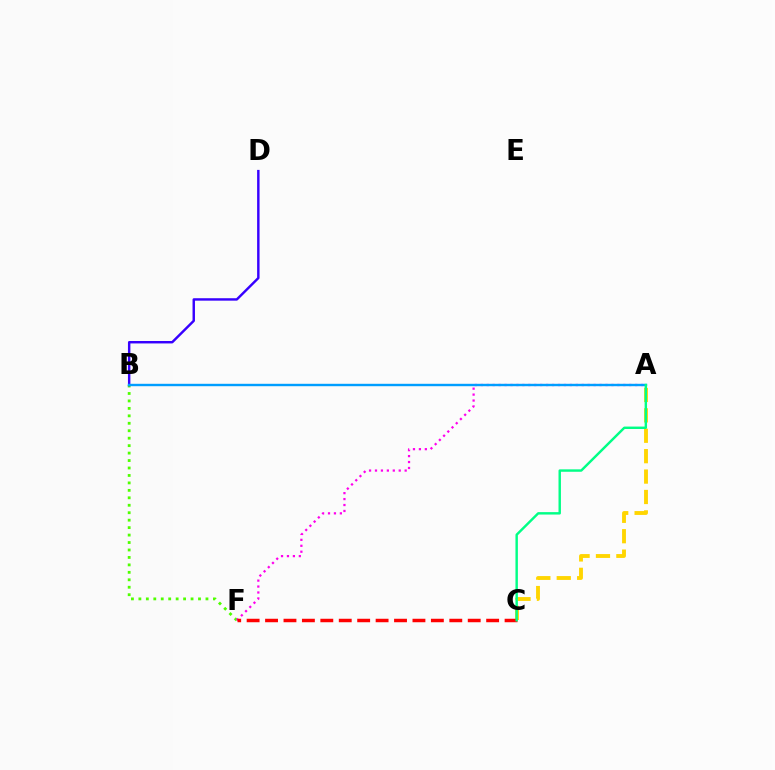{('A', 'C'): [{'color': '#ffd500', 'line_style': 'dashed', 'thickness': 2.77}, {'color': '#00ff86', 'line_style': 'solid', 'thickness': 1.75}], ('B', 'F'): [{'color': '#4fff00', 'line_style': 'dotted', 'thickness': 2.02}], ('B', 'D'): [{'color': '#3700ff', 'line_style': 'solid', 'thickness': 1.75}], ('A', 'F'): [{'color': '#ff00ed', 'line_style': 'dotted', 'thickness': 1.61}], ('C', 'F'): [{'color': '#ff0000', 'line_style': 'dashed', 'thickness': 2.5}], ('A', 'B'): [{'color': '#009eff', 'line_style': 'solid', 'thickness': 1.73}]}